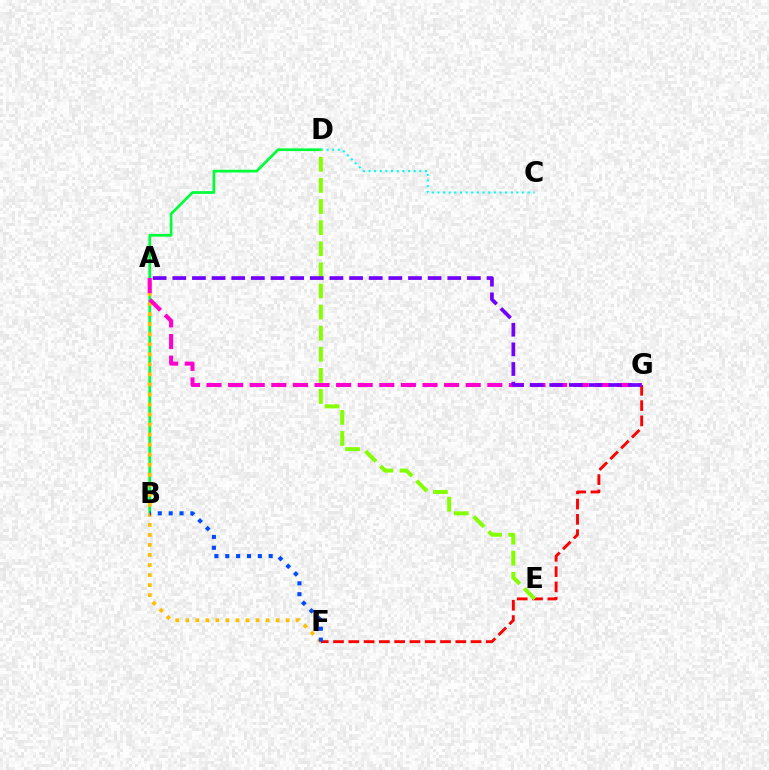{('B', 'D'): [{'color': '#00ff39', 'line_style': 'solid', 'thickness': 1.96}], ('A', 'F'): [{'color': '#ffbd00', 'line_style': 'dotted', 'thickness': 2.73}], ('F', 'G'): [{'color': '#ff0000', 'line_style': 'dashed', 'thickness': 2.08}], ('C', 'D'): [{'color': '#00fff6', 'line_style': 'dotted', 'thickness': 1.53}], ('A', 'G'): [{'color': '#ff00cf', 'line_style': 'dashed', 'thickness': 2.93}, {'color': '#7200ff', 'line_style': 'dashed', 'thickness': 2.67}], ('B', 'F'): [{'color': '#004bff', 'line_style': 'dotted', 'thickness': 2.95}], ('D', 'E'): [{'color': '#84ff00', 'line_style': 'dashed', 'thickness': 2.87}]}